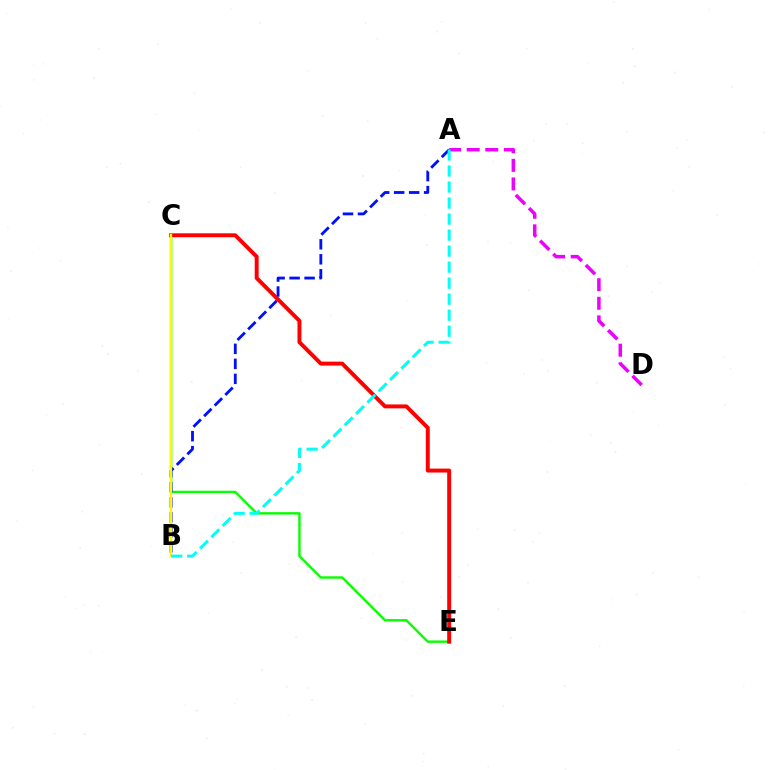{('C', 'E'): [{'color': '#08ff00', 'line_style': 'solid', 'thickness': 1.73}, {'color': '#ff0000', 'line_style': 'solid', 'thickness': 2.83}], ('A', 'B'): [{'color': '#0010ff', 'line_style': 'dashed', 'thickness': 2.04}, {'color': '#00fff6', 'line_style': 'dashed', 'thickness': 2.18}], ('B', 'C'): [{'color': '#fcf500', 'line_style': 'solid', 'thickness': 1.65}], ('A', 'D'): [{'color': '#ee00ff', 'line_style': 'dashed', 'thickness': 2.53}]}